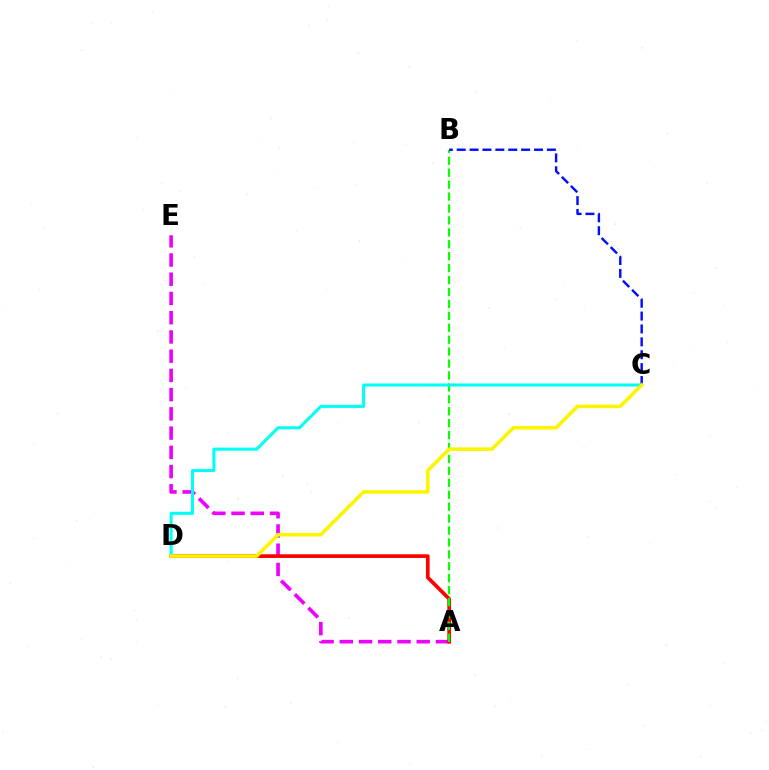{('A', 'E'): [{'color': '#ee00ff', 'line_style': 'dashed', 'thickness': 2.61}], ('A', 'D'): [{'color': '#ff0000', 'line_style': 'solid', 'thickness': 2.66}], ('A', 'B'): [{'color': '#08ff00', 'line_style': 'dashed', 'thickness': 1.62}], ('C', 'D'): [{'color': '#00fff6', 'line_style': 'solid', 'thickness': 2.19}, {'color': '#fcf500', 'line_style': 'solid', 'thickness': 2.56}], ('B', 'C'): [{'color': '#0010ff', 'line_style': 'dashed', 'thickness': 1.75}]}